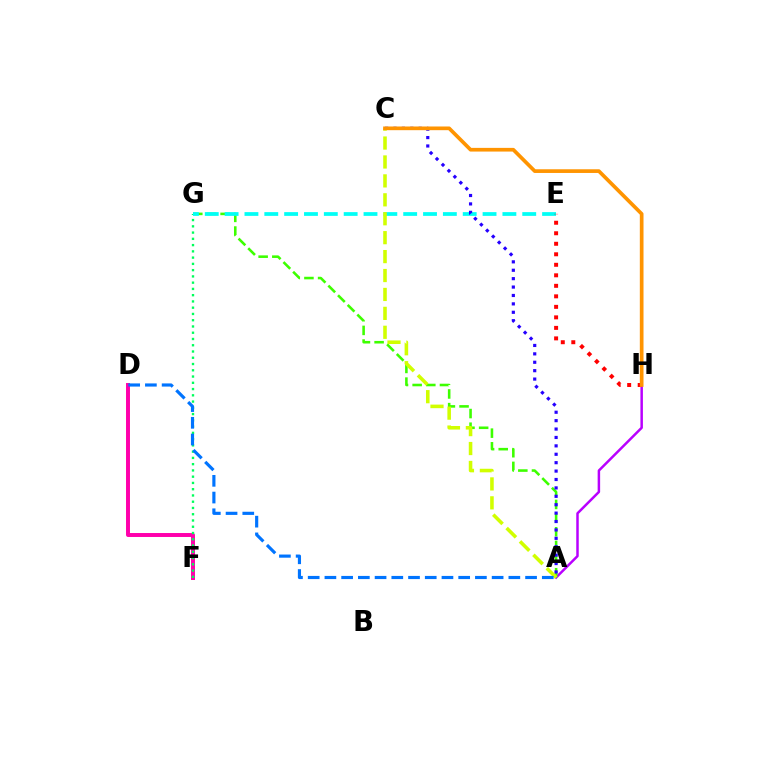{('A', 'H'): [{'color': '#b900ff', 'line_style': 'solid', 'thickness': 1.79}], ('D', 'F'): [{'color': '#ff00ac', 'line_style': 'solid', 'thickness': 2.84}], ('F', 'G'): [{'color': '#00ff5c', 'line_style': 'dotted', 'thickness': 1.7}], ('A', 'G'): [{'color': '#3dff00', 'line_style': 'dashed', 'thickness': 1.86}], ('E', 'G'): [{'color': '#00fff6', 'line_style': 'dashed', 'thickness': 2.7}], ('A', 'C'): [{'color': '#d1ff00', 'line_style': 'dashed', 'thickness': 2.57}, {'color': '#2500ff', 'line_style': 'dotted', 'thickness': 2.28}], ('E', 'H'): [{'color': '#ff0000', 'line_style': 'dotted', 'thickness': 2.86}], ('C', 'H'): [{'color': '#ff9400', 'line_style': 'solid', 'thickness': 2.66}], ('A', 'D'): [{'color': '#0074ff', 'line_style': 'dashed', 'thickness': 2.27}]}